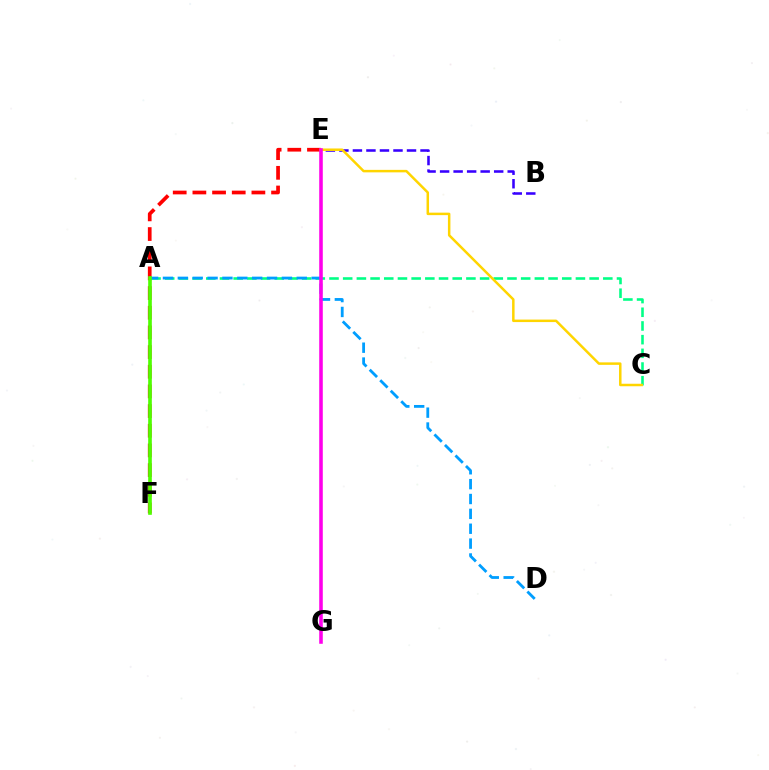{('B', 'E'): [{'color': '#3700ff', 'line_style': 'dashed', 'thickness': 1.84}], ('A', 'C'): [{'color': '#00ff86', 'line_style': 'dashed', 'thickness': 1.86}], ('E', 'F'): [{'color': '#ff0000', 'line_style': 'dashed', 'thickness': 2.67}], ('C', 'E'): [{'color': '#ffd500', 'line_style': 'solid', 'thickness': 1.79}], ('A', 'D'): [{'color': '#009eff', 'line_style': 'dashed', 'thickness': 2.02}], ('E', 'G'): [{'color': '#ff00ed', 'line_style': 'solid', 'thickness': 2.57}], ('A', 'F'): [{'color': '#4fff00', 'line_style': 'solid', 'thickness': 2.62}]}